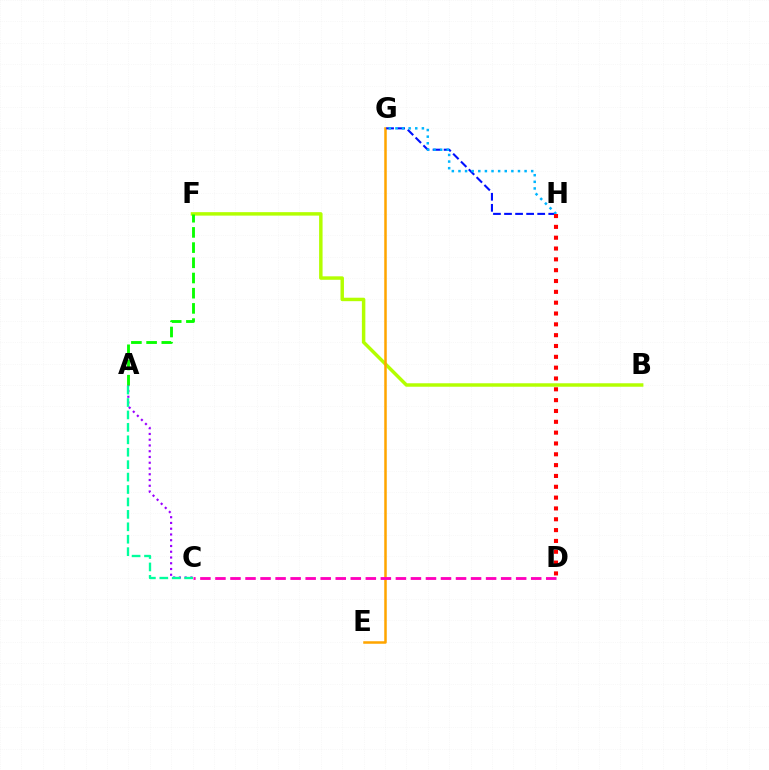{('B', 'F'): [{'color': '#b3ff00', 'line_style': 'solid', 'thickness': 2.49}], ('E', 'G'): [{'color': '#ffa500', 'line_style': 'solid', 'thickness': 1.82}], ('A', 'C'): [{'color': '#9b00ff', 'line_style': 'dotted', 'thickness': 1.56}, {'color': '#00ff9d', 'line_style': 'dashed', 'thickness': 1.69}], ('G', 'H'): [{'color': '#0010ff', 'line_style': 'dashed', 'thickness': 1.5}, {'color': '#00b5ff', 'line_style': 'dotted', 'thickness': 1.8}], ('C', 'D'): [{'color': '#ff00bd', 'line_style': 'dashed', 'thickness': 2.04}], ('A', 'F'): [{'color': '#08ff00', 'line_style': 'dashed', 'thickness': 2.06}], ('D', 'H'): [{'color': '#ff0000', 'line_style': 'dotted', 'thickness': 2.94}]}